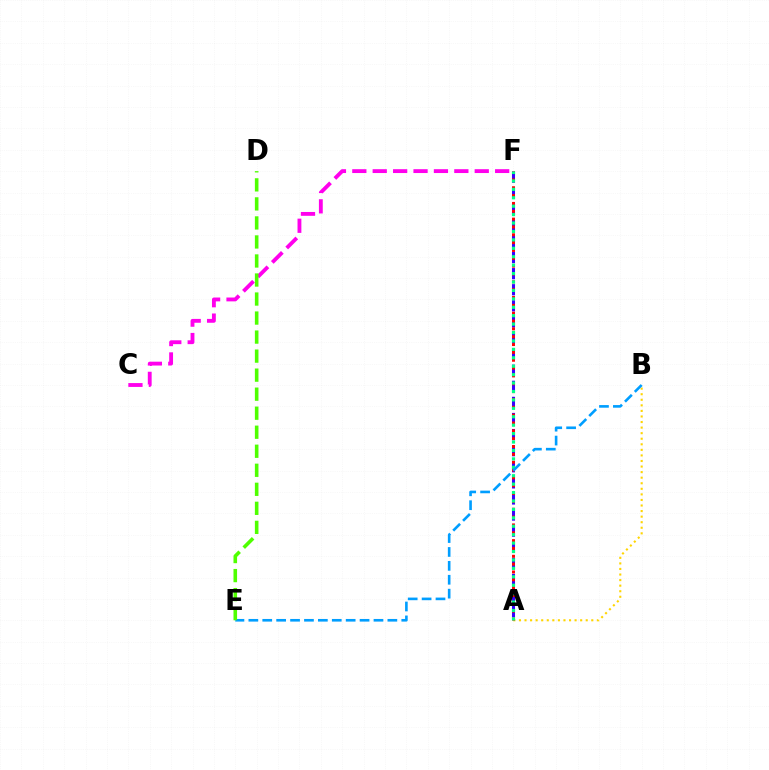{('A', 'F'): [{'color': '#3700ff', 'line_style': 'dashed', 'thickness': 2.19}, {'color': '#ff0000', 'line_style': 'dotted', 'thickness': 2.13}, {'color': '#00ff86', 'line_style': 'dotted', 'thickness': 2.29}], ('A', 'B'): [{'color': '#ffd500', 'line_style': 'dotted', 'thickness': 1.51}], ('C', 'F'): [{'color': '#ff00ed', 'line_style': 'dashed', 'thickness': 2.77}], ('B', 'E'): [{'color': '#009eff', 'line_style': 'dashed', 'thickness': 1.89}], ('D', 'E'): [{'color': '#4fff00', 'line_style': 'dashed', 'thickness': 2.58}]}